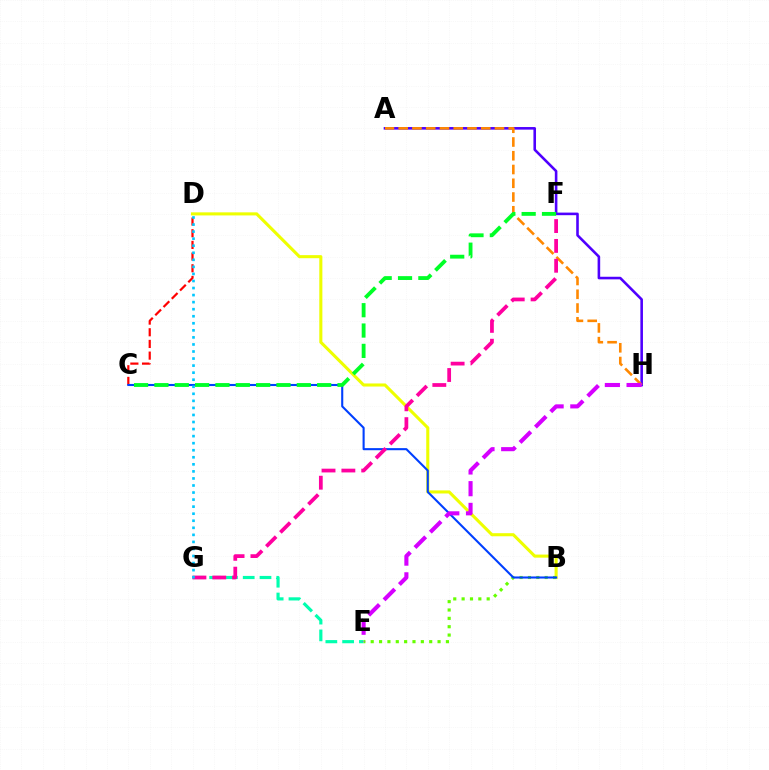{('C', 'D'): [{'color': '#ff0000', 'line_style': 'dashed', 'thickness': 1.59}], ('E', 'G'): [{'color': '#00ffaf', 'line_style': 'dashed', 'thickness': 2.28}], ('B', 'D'): [{'color': '#eeff00', 'line_style': 'solid', 'thickness': 2.22}], ('B', 'E'): [{'color': '#66ff00', 'line_style': 'dotted', 'thickness': 2.27}], ('A', 'H'): [{'color': '#4f00ff', 'line_style': 'solid', 'thickness': 1.86}, {'color': '#ff8800', 'line_style': 'dashed', 'thickness': 1.87}], ('B', 'C'): [{'color': '#003fff', 'line_style': 'solid', 'thickness': 1.51}], ('E', 'H'): [{'color': '#d600ff', 'line_style': 'dashed', 'thickness': 2.95}], ('F', 'G'): [{'color': '#ff00a0', 'line_style': 'dashed', 'thickness': 2.7}], ('C', 'F'): [{'color': '#00ff27', 'line_style': 'dashed', 'thickness': 2.76}], ('D', 'G'): [{'color': '#00c7ff', 'line_style': 'dotted', 'thickness': 1.92}]}